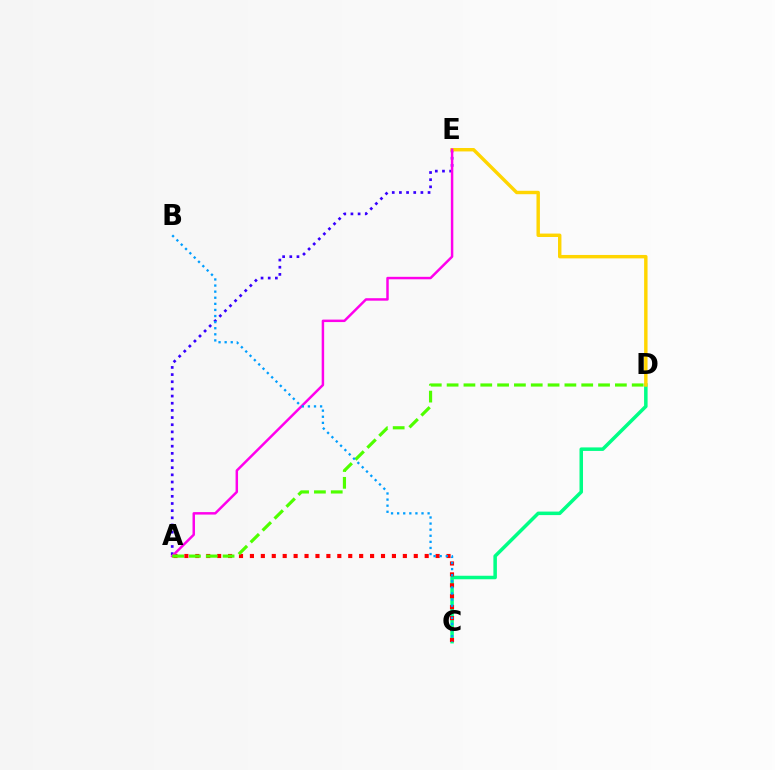{('A', 'E'): [{'color': '#3700ff', 'line_style': 'dotted', 'thickness': 1.95}, {'color': '#ff00ed', 'line_style': 'solid', 'thickness': 1.78}], ('C', 'D'): [{'color': '#00ff86', 'line_style': 'solid', 'thickness': 2.53}], ('D', 'E'): [{'color': '#ffd500', 'line_style': 'solid', 'thickness': 2.47}], ('A', 'C'): [{'color': '#ff0000', 'line_style': 'dotted', 'thickness': 2.97}], ('A', 'D'): [{'color': '#4fff00', 'line_style': 'dashed', 'thickness': 2.29}], ('B', 'C'): [{'color': '#009eff', 'line_style': 'dotted', 'thickness': 1.66}]}